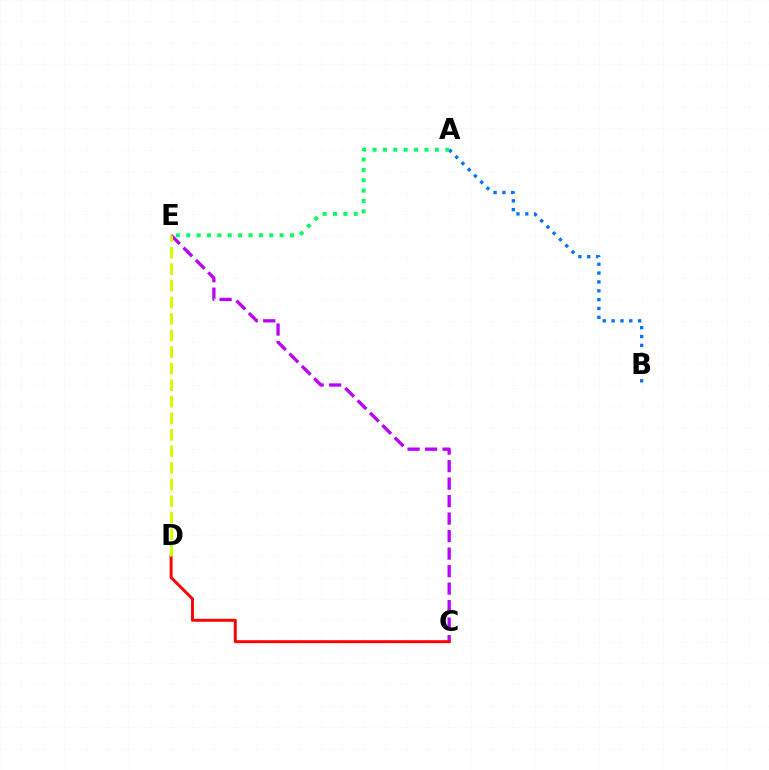{('C', 'E'): [{'color': '#b900ff', 'line_style': 'dashed', 'thickness': 2.38}], ('A', 'B'): [{'color': '#0074ff', 'line_style': 'dotted', 'thickness': 2.41}], ('C', 'D'): [{'color': '#ff0000', 'line_style': 'solid', 'thickness': 2.11}], ('D', 'E'): [{'color': '#d1ff00', 'line_style': 'dashed', 'thickness': 2.25}], ('A', 'E'): [{'color': '#00ff5c', 'line_style': 'dotted', 'thickness': 2.82}]}